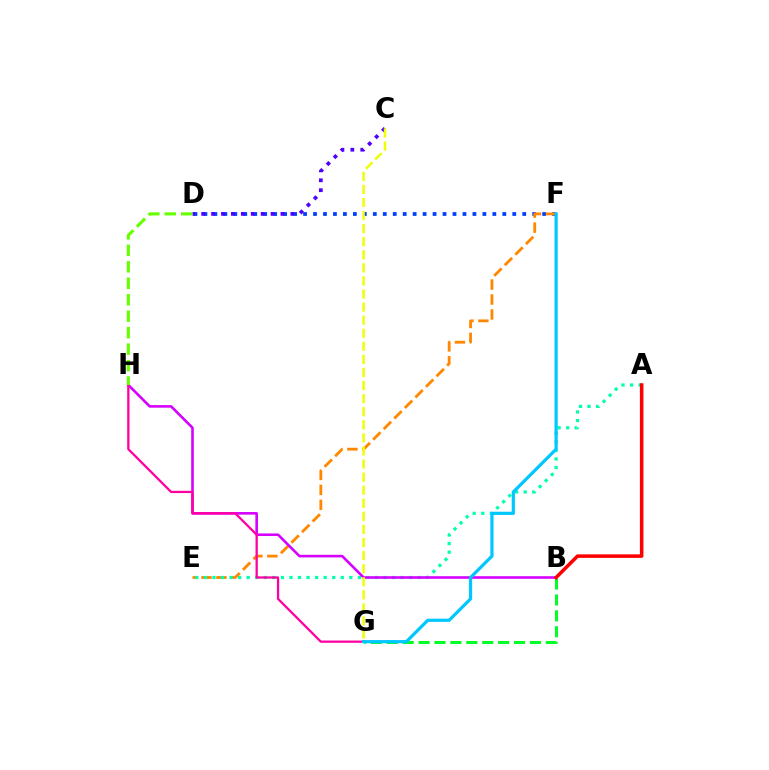{('D', 'F'): [{'color': '#003fff', 'line_style': 'dotted', 'thickness': 2.71}], ('E', 'F'): [{'color': '#ff8800', 'line_style': 'dashed', 'thickness': 2.03}], ('B', 'G'): [{'color': '#00ff27', 'line_style': 'dashed', 'thickness': 2.16}], ('A', 'E'): [{'color': '#00ffaf', 'line_style': 'dotted', 'thickness': 2.32}], ('B', 'H'): [{'color': '#d600ff', 'line_style': 'solid', 'thickness': 1.87}], ('G', 'H'): [{'color': '#ff00a0', 'line_style': 'solid', 'thickness': 1.64}], ('C', 'D'): [{'color': '#4f00ff', 'line_style': 'dotted', 'thickness': 2.69}], ('F', 'G'): [{'color': '#00c7ff', 'line_style': 'solid', 'thickness': 2.31}], ('A', 'B'): [{'color': '#ff0000', 'line_style': 'solid', 'thickness': 2.54}], ('D', 'H'): [{'color': '#66ff00', 'line_style': 'dashed', 'thickness': 2.24}], ('C', 'G'): [{'color': '#eeff00', 'line_style': 'dashed', 'thickness': 1.78}]}